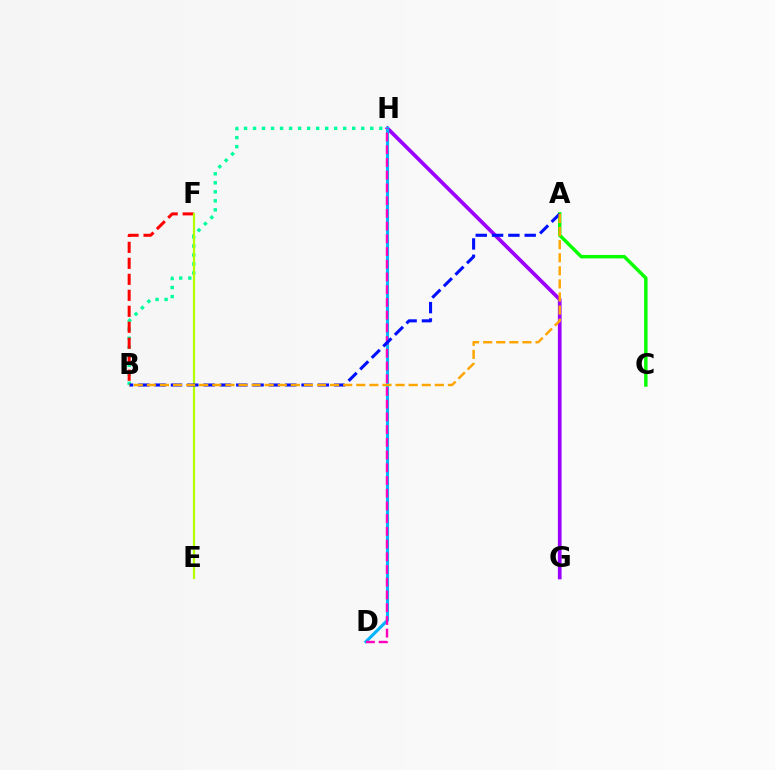{('A', 'C'): [{'color': '#08ff00', 'line_style': 'solid', 'thickness': 2.48}], ('G', 'H'): [{'color': '#9b00ff', 'line_style': 'solid', 'thickness': 2.67}], ('D', 'H'): [{'color': '#00b5ff', 'line_style': 'solid', 'thickness': 2.23}, {'color': '#ff00bd', 'line_style': 'dashed', 'thickness': 1.73}], ('B', 'H'): [{'color': '#00ff9d', 'line_style': 'dotted', 'thickness': 2.45}], ('B', 'F'): [{'color': '#ff0000', 'line_style': 'dashed', 'thickness': 2.17}], ('E', 'F'): [{'color': '#b3ff00', 'line_style': 'solid', 'thickness': 1.59}], ('A', 'B'): [{'color': '#0010ff', 'line_style': 'dashed', 'thickness': 2.22}, {'color': '#ffa500', 'line_style': 'dashed', 'thickness': 1.78}]}